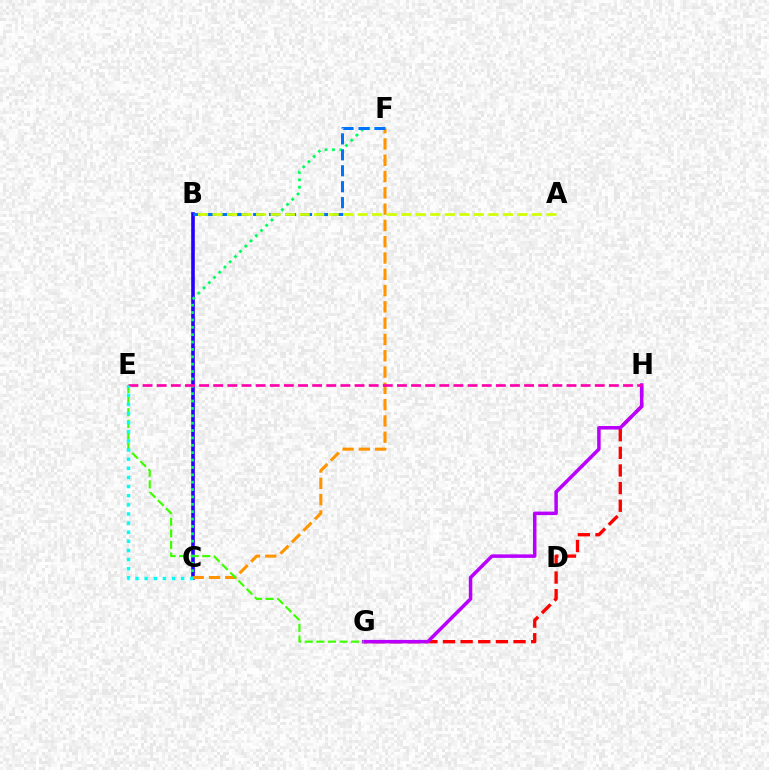{('G', 'H'): [{'color': '#ff0000', 'line_style': 'dashed', 'thickness': 2.4}, {'color': '#b900ff', 'line_style': 'solid', 'thickness': 2.52}], ('B', 'C'): [{'color': '#2500ff', 'line_style': 'solid', 'thickness': 2.6}], ('C', 'F'): [{'color': '#ff9400', 'line_style': 'dashed', 'thickness': 2.21}, {'color': '#00ff5c', 'line_style': 'dotted', 'thickness': 2.0}], ('E', 'G'): [{'color': '#3dff00', 'line_style': 'dashed', 'thickness': 1.57}], ('E', 'H'): [{'color': '#ff00ac', 'line_style': 'dashed', 'thickness': 1.92}], ('B', 'F'): [{'color': '#0074ff', 'line_style': 'dashed', 'thickness': 2.17}], ('C', 'E'): [{'color': '#00fff6', 'line_style': 'dotted', 'thickness': 2.48}], ('A', 'B'): [{'color': '#d1ff00', 'line_style': 'dashed', 'thickness': 1.97}]}